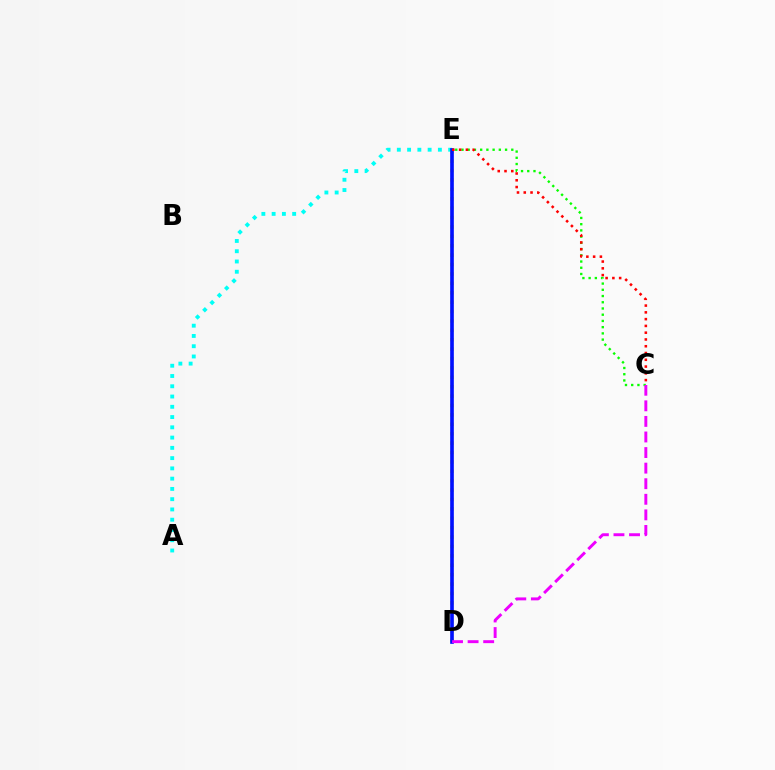{('C', 'E'): [{'color': '#08ff00', 'line_style': 'dotted', 'thickness': 1.69}, {'color': '#ff0000', 'line_style': 'dotted', 'thickness': 1.84}], ('A', 'E'): [{'color': '#00fff6', 'line_style': 'dotted', 'thickness': 2.79}], ('D', 'E'): [{'color': '#fcf500', 'line_style': 'dotted', 'thickness': 2.55}, {'color': '#0010ff', 'line_style': 'solid', 'thickness': 2.63}], ('C', 'D'): [{'color': '#ee00ff', 'line_style': 'dashed', 'thickness': 2.12}]}